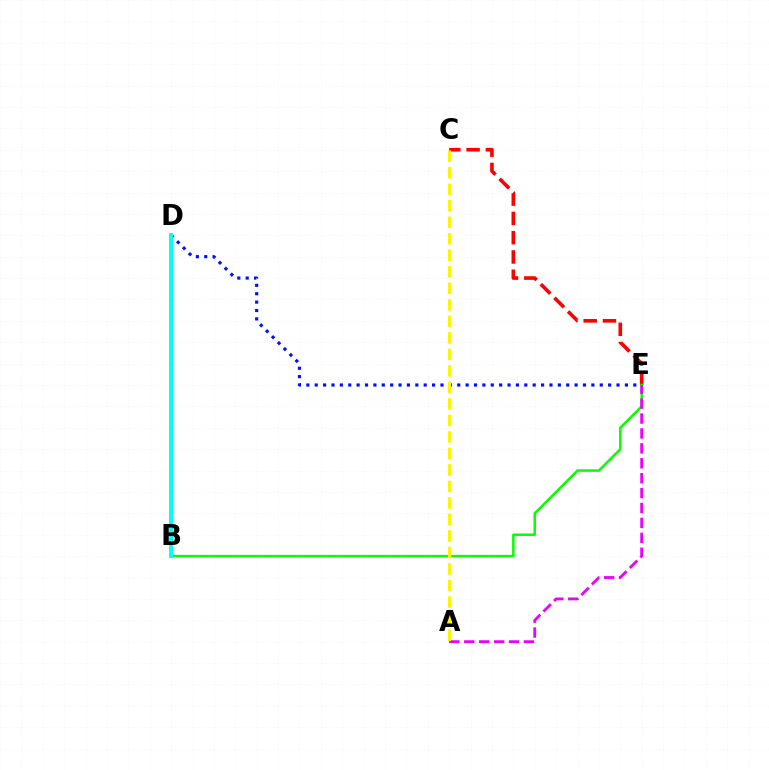{('D', 'E'): [{'color': '#0010ff', 'line_style': 'dotted', 'thickness': 2.28}], ('C', 'E'): [{'color': '#ff0000', 'line_style': 'dashed', 'thickness': 2.62}], ('B', 'E'): [{'color': '#08ff00', 'line_style': 'solid', 'thickness': 1.8}], ('A', 'E'): [{'color': '#ee00ff', 'line_style': 'dashed', 'thickness': 2.03}], ('A', 'C'): [{'color': '#fcf500', 'line_style': 'dashed', 'thickness': 2.24}], ('B', 'D'): [{'color': '#00fff6', 'line_style': 'solid', 'thickness': 2.84}]}